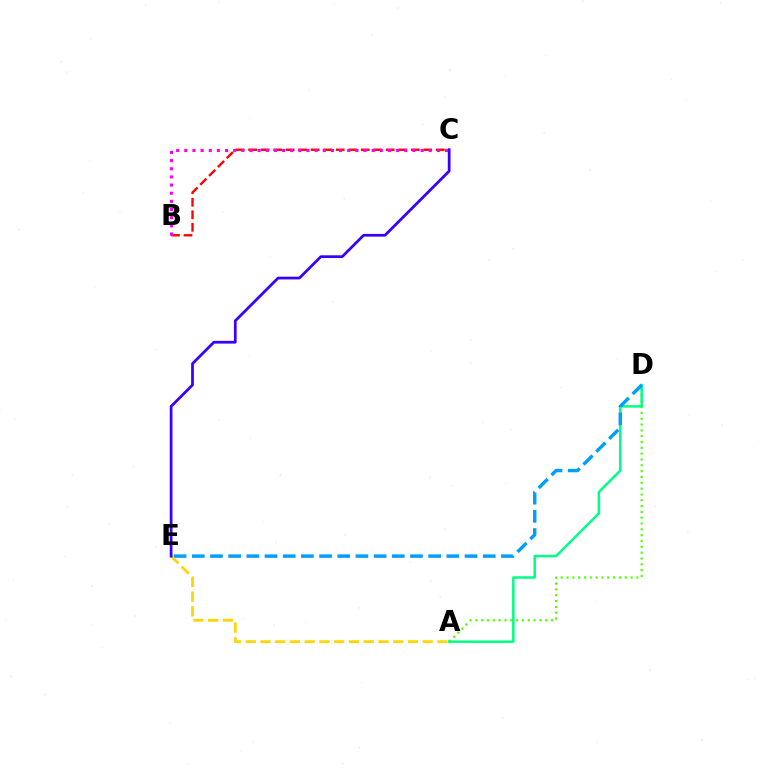{('A', 'D'): [{'color': '#4fff00', 'line_style': 'dotted', 'thickness': 1.58}, {'color': '#00ff86', 'line_style': 'solid', 'thickness': 1.8}], ('B', 'C'): [{'color': '#ff0000', 'line_style': 'dashed', 'thickness': 1.7}, {'color': '#ff00ed', 'line_style': 'dotted', 'thickness': 2.21}], ('D', 'E'): [{'color': '#009eff', 'line_style': 'dashed', 'thickness': 2.47}], ('A', 'E'): [{'color': '#ffd500', 'line_style': 'dashed', 'thickness': 2.0}], ('C', 'E'): [{'color': '#3700ff', 'line_style': 'solid', 'thickness': 1.97}]}